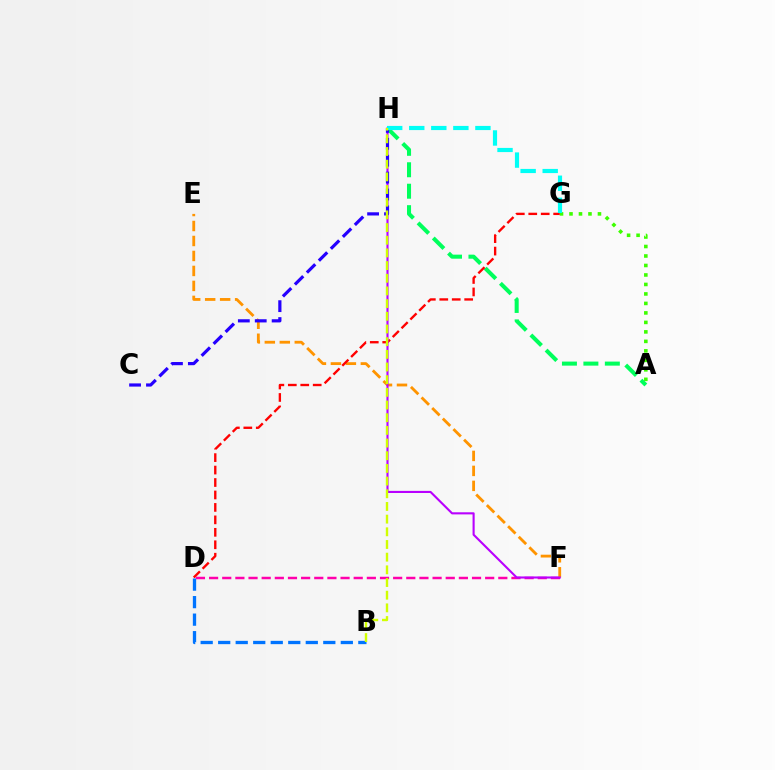{('A', 'G'): [{'color': '#3dff00', 'line_style': 'dotted', 'thickness': 2.58}], ('D', 'F'): [{'color': '#ff00ac', 'line_style': 'dashed', 'thickness': 1.79}], ('A', 'H'): [{'color': '#00ff5c', 'line_style': 'dashed', 'thickness': 2.91}], ('E', 'F'): [{'color': '#ff9400', 'line_style': 'dashed', 'thickness': 2.03}], ('D', 'G'): [{'color': '#ff0000', 'line_style': 'dashed', 'thickness': 1.69}], ('B', 'D'): [{'color': '#0074ff', 'line_style': 'dashed', 'thickness': 2.38}], ('F', 'H'): [{'color': '#b900ff', 'line_style': 'solid', 'thickness': 1.52}], ('C', 'H'): [{'color': '#2500ff', 'line_style': 'dashed', 'thickness': 2.3}], ('G', 'H'): [{'color': '#00fff6', 'line_style': 'dashed', 'thickness': 3.0}], ('B', 'H'): [{'color': '#d1ff00', 'line_style': 'dashed', 'thickness': 1.72}]}